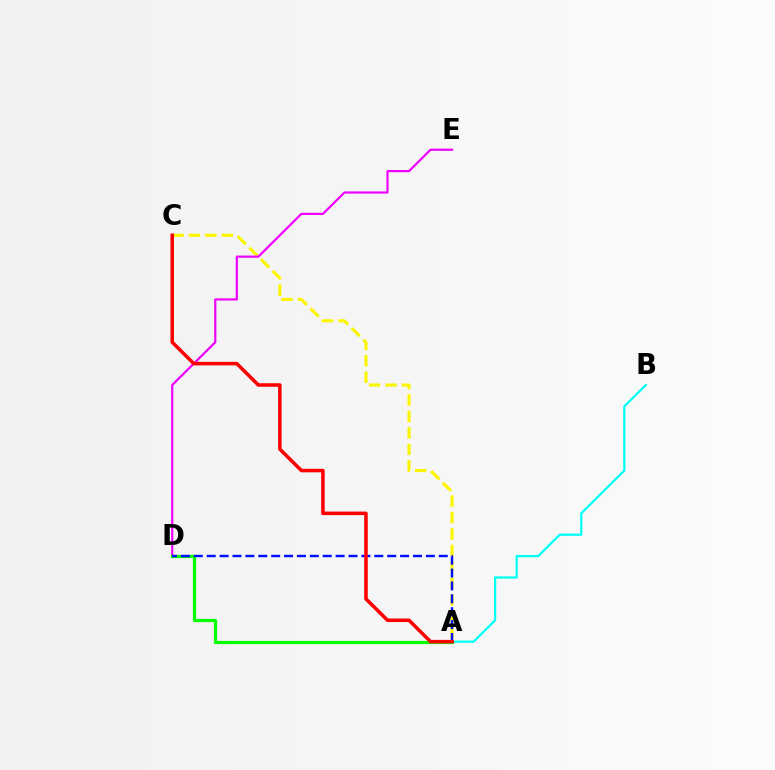{('A', 'B'): [{'color': '#00fff6', 'line_style': 'solid', 'thickness': 1.59}], ('A', 'C'): [{'color': '#fcf500', 'line_style': 'dashed', 'thickness': 2.23}, {'color': '#ff0000', 'line_style': 'solid', 'thickness': 2.54}], ('D', 'E'): [{'color': '#ee00ff', 'line_style': 'solid', 'thickness': 1.58}], ('A', 'D'): [{'color': '#08ff00', 'line_style': 'solid', 'thickness': 2.31}, {'color': '#0010ff', 'line_style': 'dashed', 'thickness': 1.75}]}